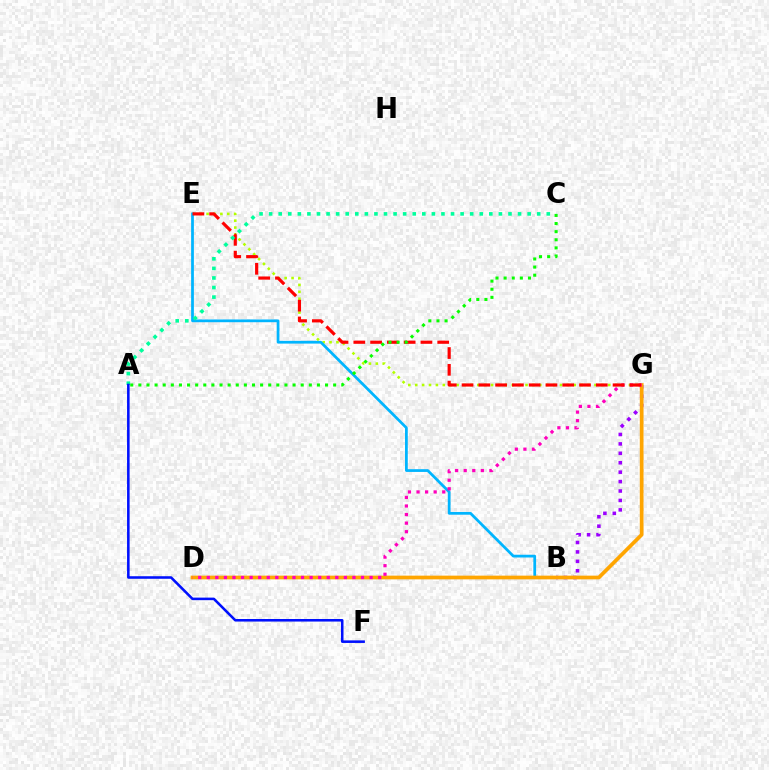{('E', 'G'): [{'color': '#b3ff00', 'line_style': 'dotted', 'thickness': 1.87}, {'color': '#ff0000', 'line_style': 'dashed', 'thickness': 2.28}], ('B', 'E'): [{'color': '#00b5ff', 'line_style': 'solid', 'thickness': 1.98}], ('B', 'G'): [{'color': '#9b00ff', 'line_style': 'dotted', 'thickness': 2.56}], ('D', 'G'): [{'color': '#ffa500', 'line_style': 'solid', 'thickness': 2.67}, {'color': '#ff00bd', 'line_style': 'dotted', 'thickness': 2.33}], ('A', 'C'): [{'color': '#08ff00', 'line_style': 'dotted', 'thickness': 2.21}, {'color': '#00ff9d', 'line_style': 'dotted', 'thickness': 2.6}], ('A', 'F'): [{'color': '#0010ff', 'line_style': 'solid', 'thickness': 1.84}]}